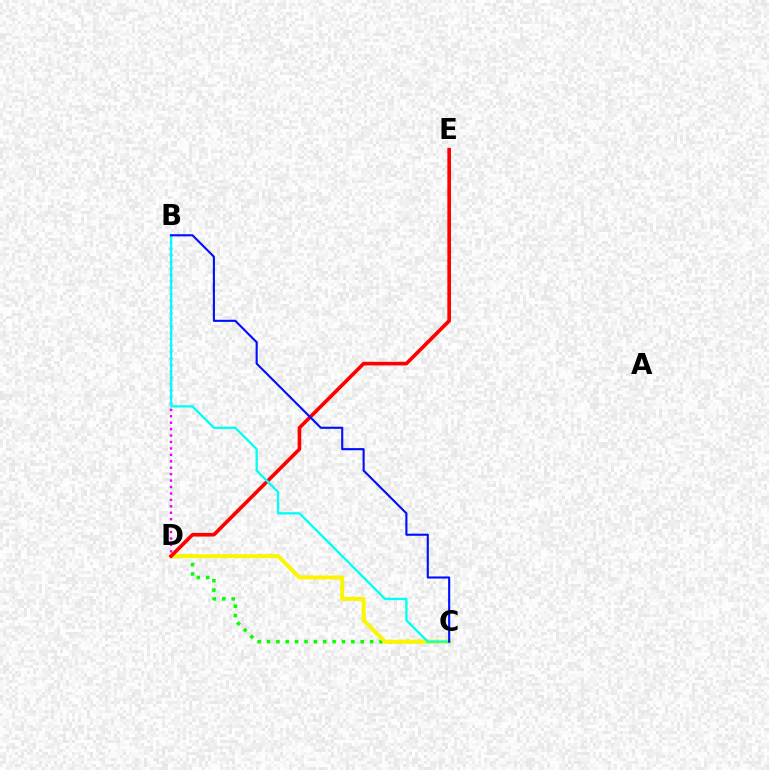{('C', 'D'): [{'color': '#08ff00', 'line_style': 'dotted', 'thickness': 2.55}, {'color': '#fcf500', 'line_style': 'solid', 'thickness': 2.85}], ('B', 'D'): [{'color': '#ee00ff', 'line_style': 'dotted', 'thickness': 1.75}], ('D', 'E'): [{'color': '#ff0000', 'line_style': 'solid', 'thickness': 2.62}], ('B', 'C'): [{'color': '#00fff6', 'line_style': 'solid', 'thickness': 1.66}, {'color': '#0010ff', 'line_style': 'solid', 'thickness': 1.53}]}